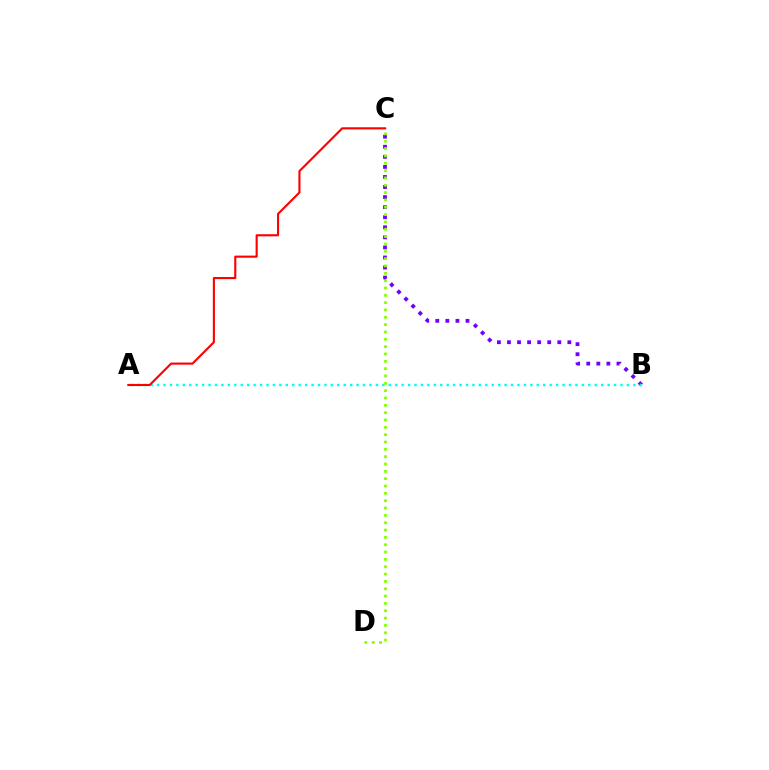{('B', 'C'): [{'color': '#7200ff', 'line_style': 'dotted', 'thickness': 2.73}], ('A', 'B'): [{'color': '#00fff6', 'line_style': 'dotted', 'thickness': 1.75}], ('C', 'D'): [{'color': '#84ff00', 'line_style': 'dotted', 'thickness': 1.99}], ('A', 'C'): [{'color': '#ff0000', 'line_style': 'solid', 'thickness': 1.53}]}